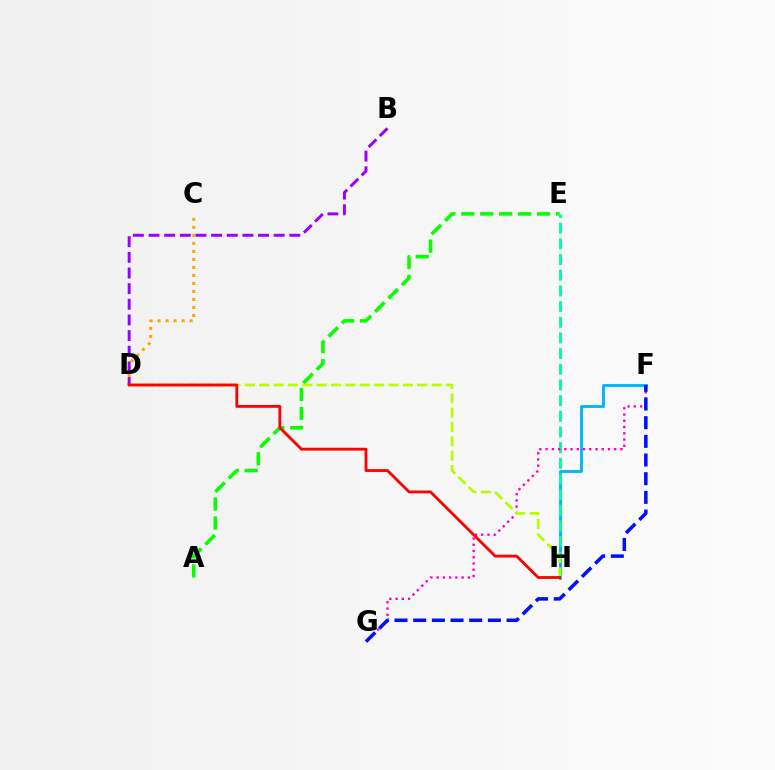{('C', 'D'): [{'color': '#ffa500', 'line_style': 'dotted', 'thickness': 2.17}], ('F', 'H'): [{'color': '#00b5ff', 'line_style': 'solid', 'thickness': 2.06}], ('E', 'H'): [{'color': '#00ff9d', 'line_style': 'dashed', 'thickness': 2.13}], ('B', 'D'): [{'color': '#9b00ff', 'line_style': 'dashed', 'thickness': 2.13}], ('F', 'G'): [{'color': '#ff00bd', 'line_style': 'dotted', 'thickness': 1.7}, {'color': '#0010ff', 'line_style': 'dashed', 'thickness': 2.54}], ('A', 'E'): [{'color': '#08ff00', 'line_style': 'dashed', 'thickness': 2.57}], ('D', 'H'): [{'color': '#b3ff00', 'line_style': 'dashed', 'thickness': 1.95}, {'color': '#ff0000', 'line_style': 'solid', 'thickness': 2.03}]}